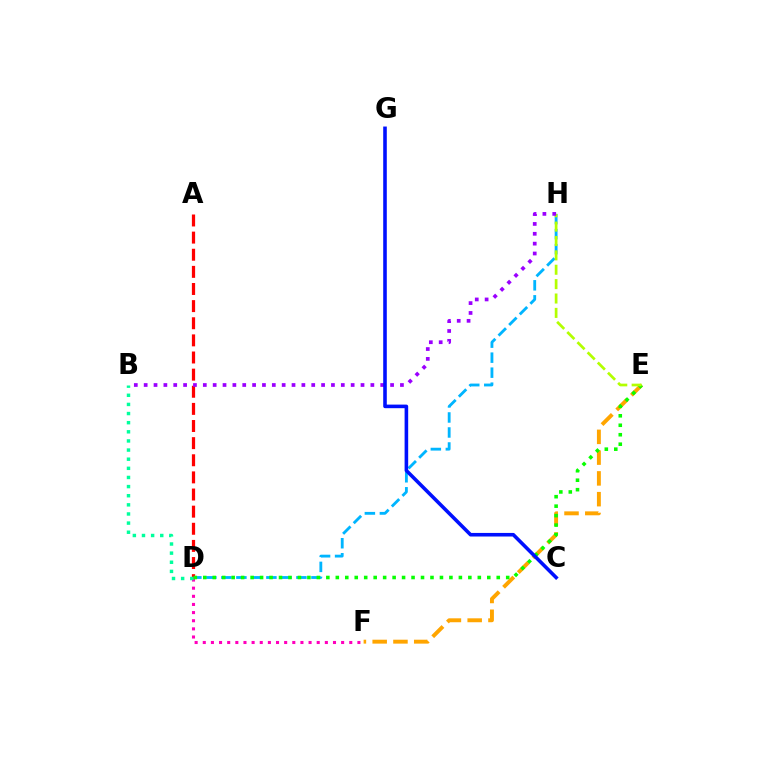{('D', 'F'): [{'color': '#ff00bd', 'line_style': 'dotted', 'thickness': 2.21}], ('E', 'F'): [{'color': '#ffa500', 'line_style': 'dashed', 'thickness': 2.82}], ('D', 'H'): [{'color': '#00b5ff', 'line_style': 'dashed', 'thickness': 2.04}], ('A', 'D'): [{'color': '#ff0000', 'line_style': 'dashed', 'thickness': 2.33}], ('D', 'E'): [{'color': '#08ff00', 'line_style': 'dotted', 'thickness': 2.57}], ('B', 'D'): [{'color': '#00ff9d', 'line_style': 'dotted', 'thickness': 2.48}], ('E', 'H'): [{'color': '#b3ff00', 'line_style': 'dashed', 'thickness': 1.95}], ('B', 'H'): [{'color': '#9b00ff', 'line_style': 'dotted', 'thickness': 2.68}], ('C', 'G'): [{'color': '#0010ff', 'line_style': 'solid', 'thickness': 2.58}]}